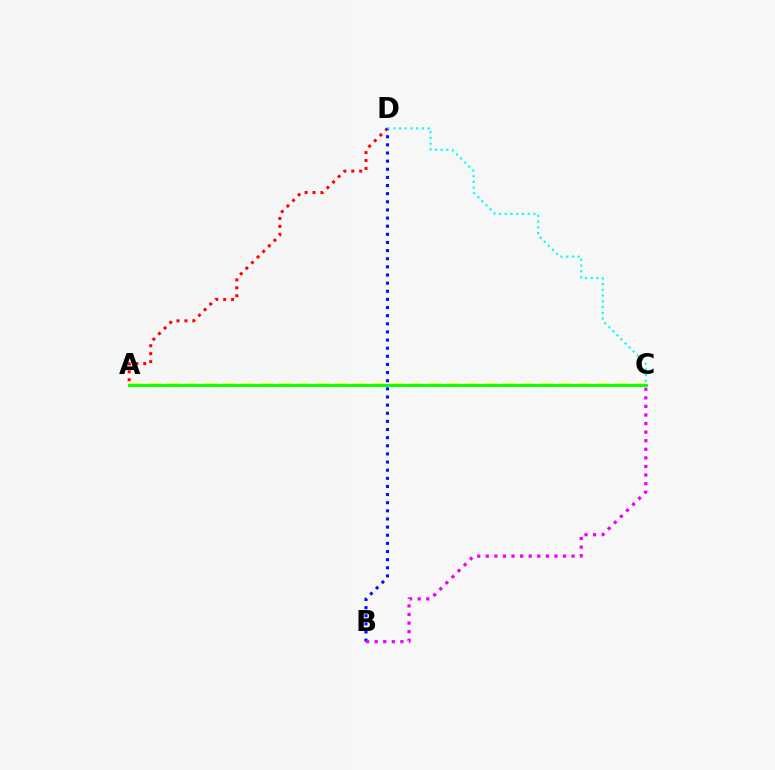{('A', 'C'): [{'color': '#fcf500', 'line_style': 'dashed', 'thickness': 2.54}, {'color': '#08ff00', 'line_style': 'solid', 'thickness': 2.06}], ('A', 'D'): [{'color': '#ff0000', 'line_style': 'dotted', 'thickness': 2.15}], ('B', 'D'): [{'color': '#0010ff', 'line_style': 'dotted', 'thickness': 2.21}], ('C', 'D'): [{'color': '#00fff6', 'line_style': 'dotted', 'thickness': 1.56}], ('B', 'C'): [{'color': '#ee00ff', 'line_style': 'dotted', 'thickness': 2.33}]}